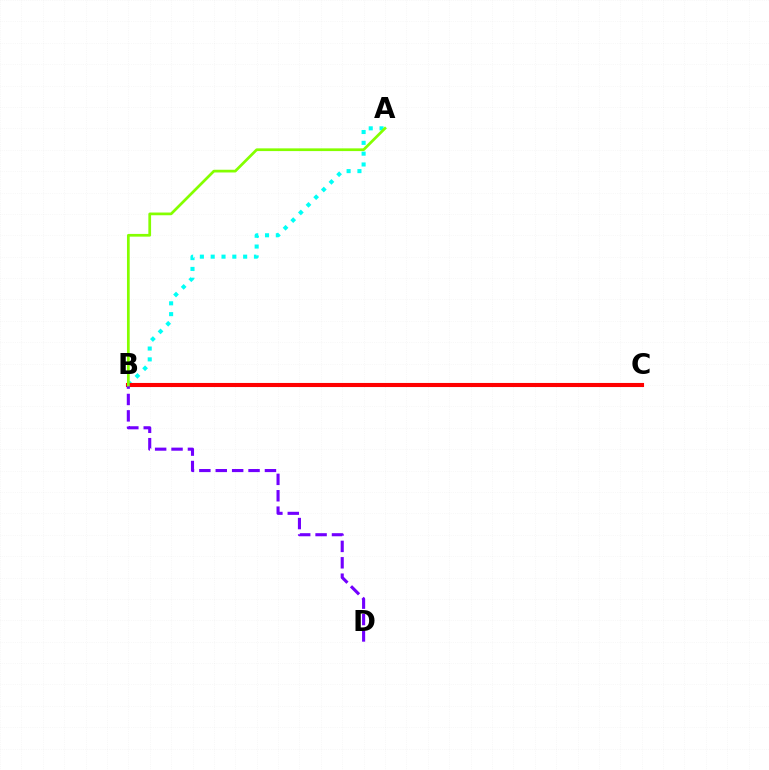{('A', 'B'): [{'color': '#00fff6', 'line_style': 'dotted', 'thickness': 2.94}, {'color': '#84ff00', 'line_style': 'solid', 'thickness': 1.96}], ('B', 'C'): [{'color': '#ff0000', 'line_style': 'solid', 'thickness': 2.95}], ('B', 'D'): [{'color': '#7200ff', 'line_style': 'dashed', 'thickness': 2.23}]}